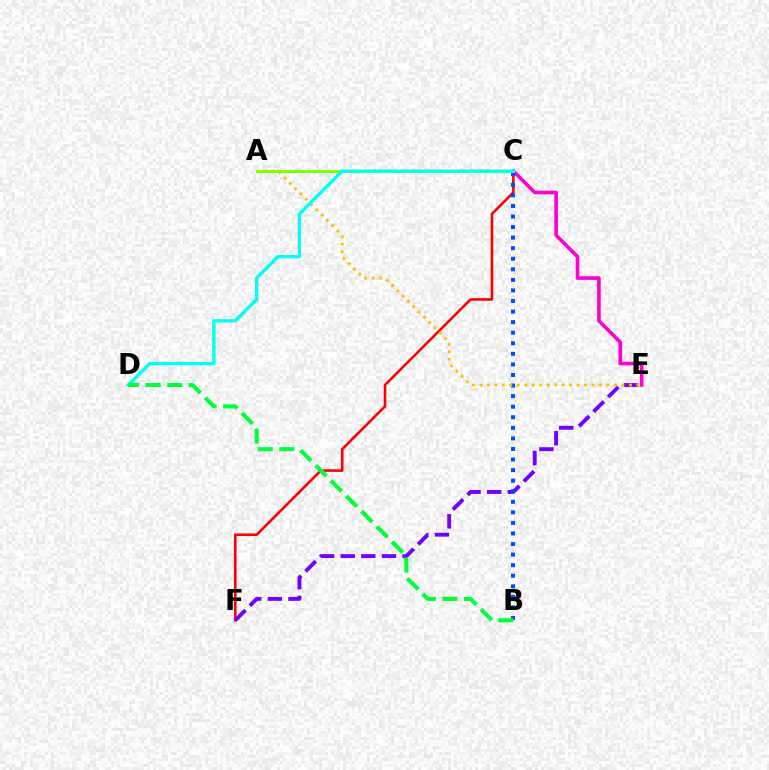{('C', 'E'): [{'color': '#ff00cf', 'line_style': 'solid', 'thickness': 2.62}], ('C', 'F'): [{'color': '#ff0000', 'line_style': 'solid', 'thickness': 1.88}], ('E', 'F'): [{'color': '#7200ff', 'line_style': 'dashed', 'thickness': 2.8}], ('B', 'C'): [{'color': '#004bff', 'line_style': 'dotted', 'thickness': 2.87}], ('A', 'E'): [{'color': '#ffbd00', 'line_style': 'dotted', 'thickness': 2.03}], ('A', 'C'): [{'color': '#84ff00', 'line_style': 'solid', 'thickness': 2.18}], ('C', 'D'): [{'color': '#00fff6', 'line_style': 'solid', 'thickness': 2.41}], ('B', 'D'): [{'color': '#00ff39', 'line_style': 'dashed', 'thickness': 2.93}]}